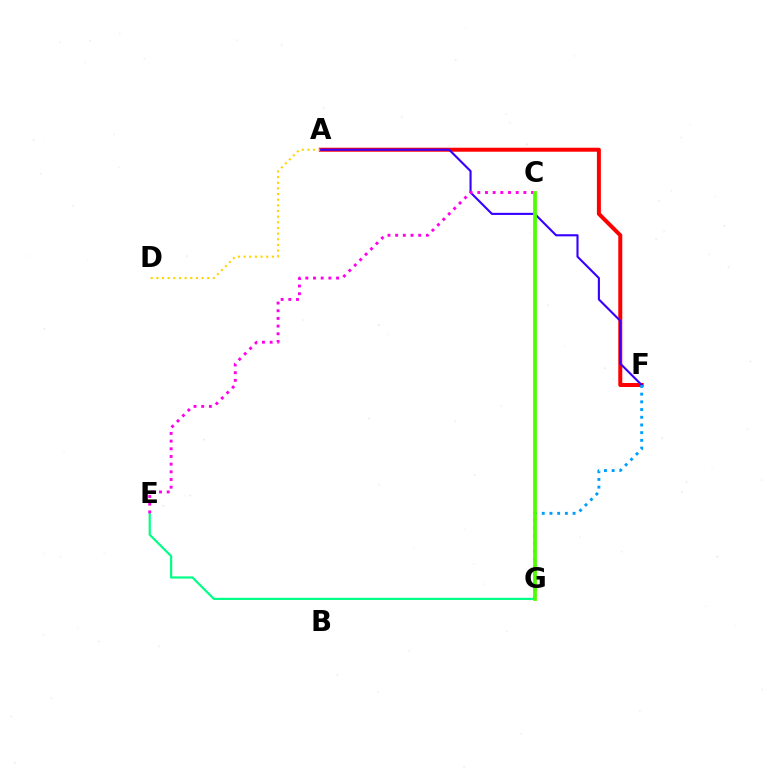{('A', 'F'): [{'color': '#ff0000', 'line_style': 'solid', 'thickness': 2.87}, {'color': '#3700ff', 'line_style': 'solid', 'thickness': 1.53}], ('E', 'G'): [{'color': '#00ff86', 'line_style': 'solid', 'thickness': 1.58}], ('A', 'D'): [{'color': '#ffd500', 'line_style': 'dotted', 'thickness': 1.54}], ('F', 'G'): [{'color': '#009eff', 'line_style': 'dotted', 'thickness': 2.09}], ('C', 'E'): [{'color': '#ff00ed', 'line_style': 'dotted', 'thickness': 2.09}], ('C', 'G'): [{'color': '#4fff00', 'line_style': 'solid', 'thickness': 2.71}]}